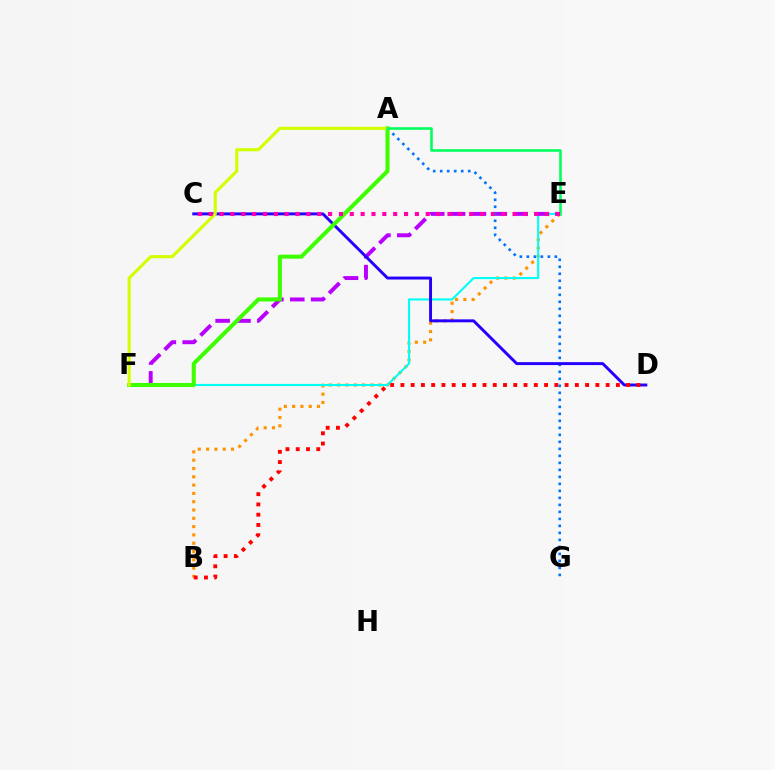{('B', 'E'): [{'color': '#ff9400', 'line_style': 'dotted', 'thickness': 2.26}], ('E', 'F'): [{'color': '#00fff6', 'line_style': 'solid', 'thickness': 1.53}, {'color': '#b900ff', 'line_style': 'dashed', 'thickness': 2.83}], ('A', 'G'): [{'color': '#0074ff', 'line_style': 'dotted', 'thickness': 1.9}], ('C', 'D'): [{'color': '#2500ff', 'line_style': 'solid', 'thickness': 2.11}], ('A', 'F'): [{'color': '#3dff00', 'line_style': 'solid', 'thickness': 2.91}, {'color': '#d1ff00', 'line_style': 'solid', 'thickness': 2.23}], ('B', 'D'): [{'color': '#ff0000', 'line_style': 'dotted', 'thickness': 2.79}], ('A', 'E'): [{'color': '#00ff5c', 'line_style': 'solid', 'thickness': 1.86}], ('C', 'E'): [{'color': '#ff00ac', 'line_style': 'dotted', 'thickness': 2.95}]}